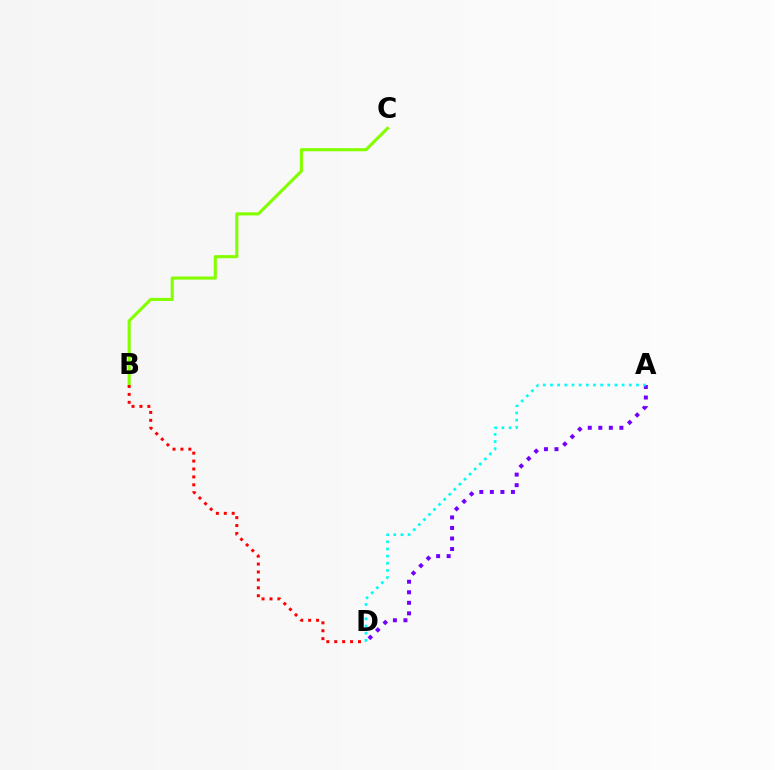{('A', 'D'): [{'color': '#7200ff', 'line_style': 'dotted', 'thickness': 2.86}, {'color': '#00fff6', 'line_style': 'dotted', 'thickness': 1.95}], ('B', 'C'): [{'color': '#84ff00', 'line_style': 'solid', 'thickness': 2.24}], ('B', 'D'): [{'color': '#ff0000', 'line_style': 'dotted', 'thickness': 2.15}]}